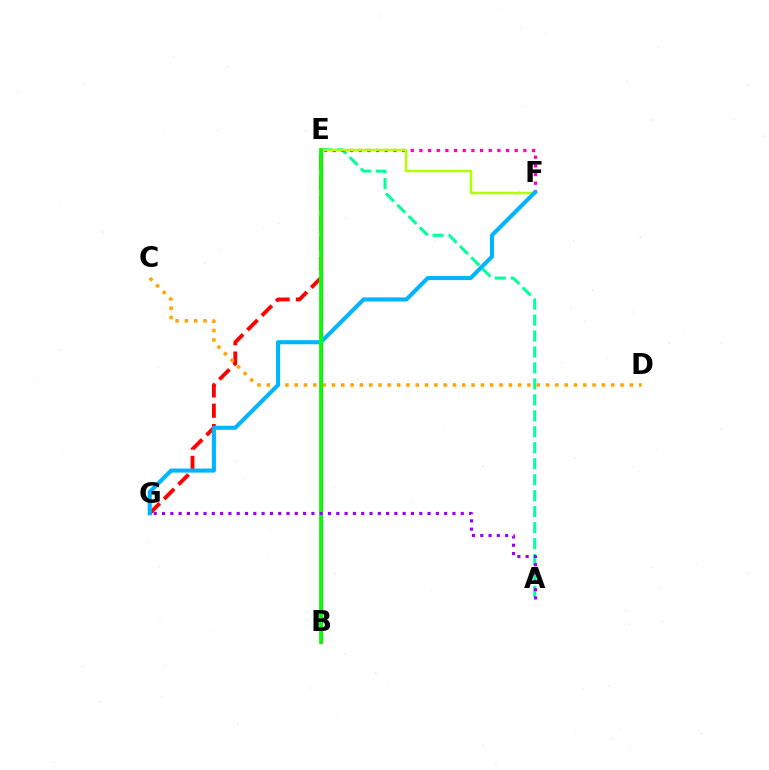{('B', 'E'): [{'color': '#0010ff', 'line_style': 'solid', 'thickness': 1.9}, {'color': '#08ff00', 'line_style': 'solid', 'thickness': 2.75}], ('A', 'E'): [{'color': '#00ff9d', 'line_style': 'dashed', 'thickness': 2.17}], ('E', 'F'): [{'color': '#ff00bd', 'line_style': 'dotted', 'thickness': 2.35}, {'color': '#b3ff00', 'line_style': 'solid', 'thickness': 1.78}], ('E', 'G'): [{'color': '#ff0000', 'line_style': 'dashed', 'thickness': 2.76}], ('C', 'D'): [{'color': '#ffa500', 'line_style': 'dotted', 'thickness': 2.53}], ('F', 'G'): [{'color': '#00b5ff', 'line_style': 'solid', 'thickness': 2.93}], ('A', 'G'): [{'color': '#9b00ff', 'line_style': 'dotted', 'thickness': 2.25}]}